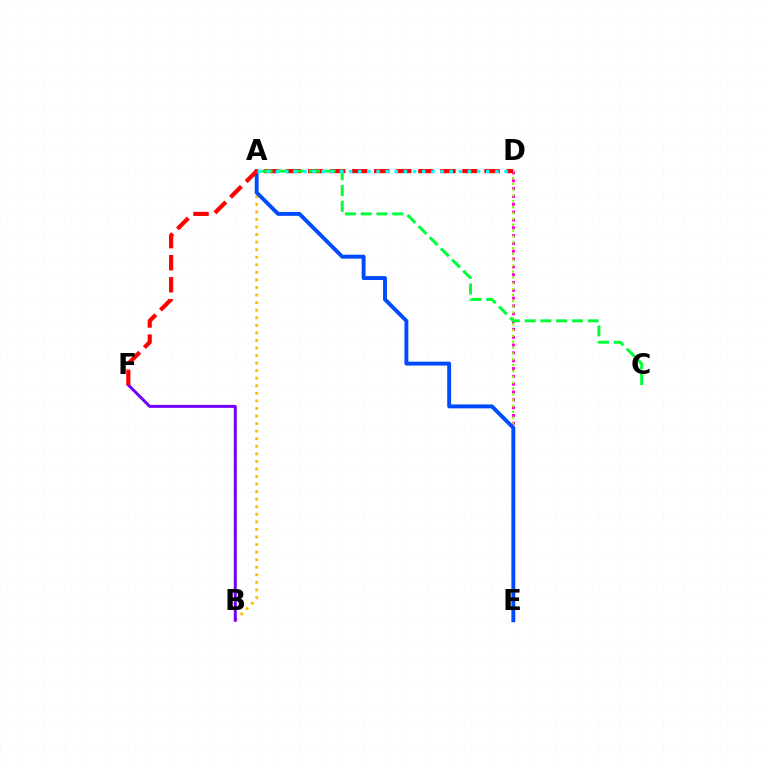{('A', 'B'): [{'color': '#ffbd00', 'line_style': 'dotted', 'thickness': 2.05}], ('D', 'E'): [{'color': '#ff00cf', 'line_style': 'dotted', 'thickness': 2.13}, {'color': '#84ff00', 'line_style': 'dotted', 'thickness': 1.59}], ('A', 'E'): [{'color': '#004bff', 'line_style': 'solid', 'thickness': 2.81}], ('B', 'F'): [{'color': '#7200ff', 'line_style': 'solid', 'thickness': 2.15}], ('D', 'F'): [{'color': '#ff0000', 'line_style': 'dashed', 'thickness': 3.0}], ('A', 'C'): [{'color': '#00ff39', 'line_style': 'dashed', 'thickness': 2.14}], ('A', 'D'): [{'color': '#00fff6', 'line_style': 'dotted', 'thickness': 2.48}]}